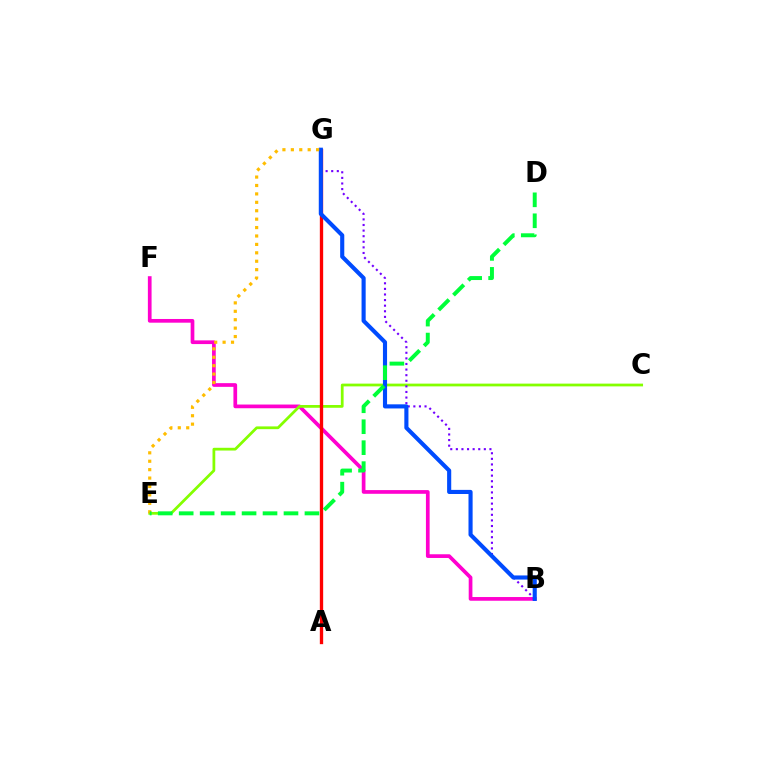{('B', 'F'): [{'color': '#ff00cf', 'line_style': 'solid', 'thickness': 2.67}], ('C', 'E'): [{'color': '#84ff00', 'line_style': 'solid', 'thickness': 1.98}], ('A', 'G'): [{'color': '#00fff6', 'line_style': 'solid', 'thickness': 1.95}, {'color': '#ff0000', 'line_style': 'solid', 'thickness': 2.39}], ('B', 'G'): [{'color': '#7200ff', 'line_style': 'dotted', 'thickness': 1.52}, {'color': '#004bff', 'line_style': 'solid', 'thickness': 2.96}], ('E', 'G'): [{'color': '#ffbd00', 'line_style': 'dotted', 'thickness': 2.29}], ('D', 'E'): [{'color': '#00ff39', 'line_style': 'dashed', 'thickness': 2.85}]}